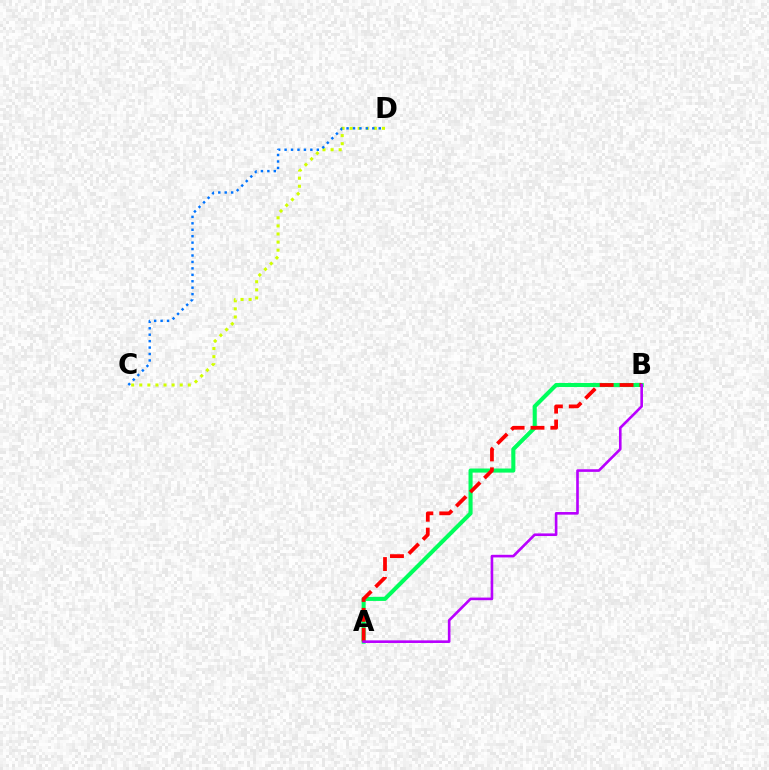{('A', 'B'): [{'color': '#00ff5c', 'line_style': 'solid', 'thickness': 2.94}, {'color': '#ff0000', 'line_style': 'dashed', 'thickness': 2.7}, {'color': '#b900ff', 'line_style': 'solid', 'thickness': 1.89}], ('C', 'D'): [{'color': '#d1ff00', 'line_style': 'dotted', 'thickness': 2.2}, {'color': '#0074ff', 'line_style': 'dotted', 'thickness': 1.75}]}